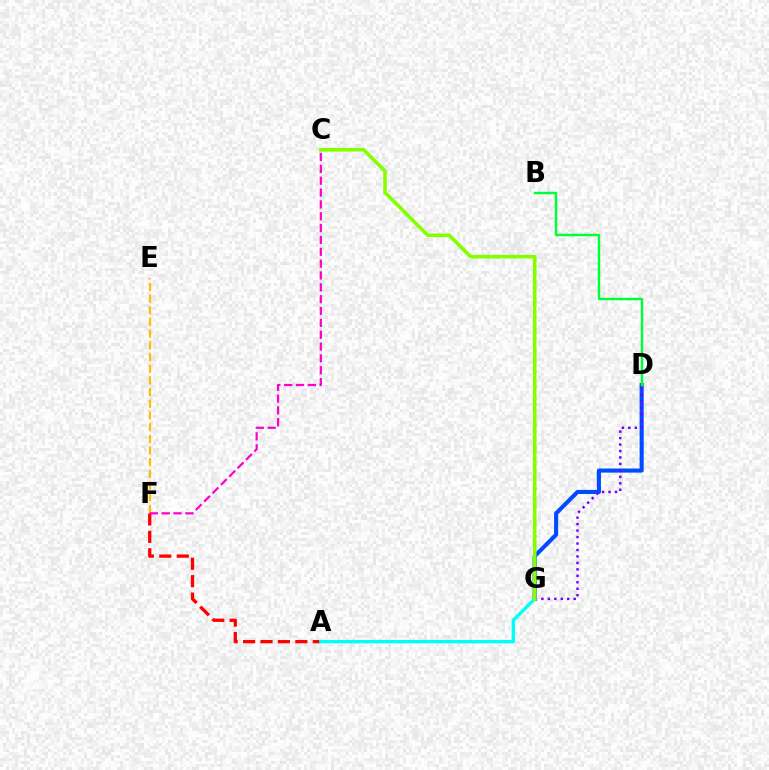{('D', 'G'): [{'color': '#004bff', 'line_style': 'solid', 'thickness': 2.95}, {'color': '#7200ff', 'line_style': 'dotted', 'thickness': 1.76}], ('B', 'D'): [{'color': '#00ff39', 'line_style': 'solid', 'thickness': 1.77}], ('A', 'F'): [{'color': '#ff0000', 'line_style': 'dashed', 'thickness': 2.37}], ('A', 'G'): [{'color': '#00fff6', 'line_style': 'solid', 'thickness': 2.41}], ('E', 'F'): [{'color': '#ffbd00', 'line_style': 'dashed', 'thickness': 1.59}], ('C', 'F'): [{'color': '#ff00cf', 'line_style': 'dashed', 'thickness': 1.61}], ('C', 'G'): [{'color': '#84ff00', 'line_style': 'solid', 'thickness': 2.59}]}